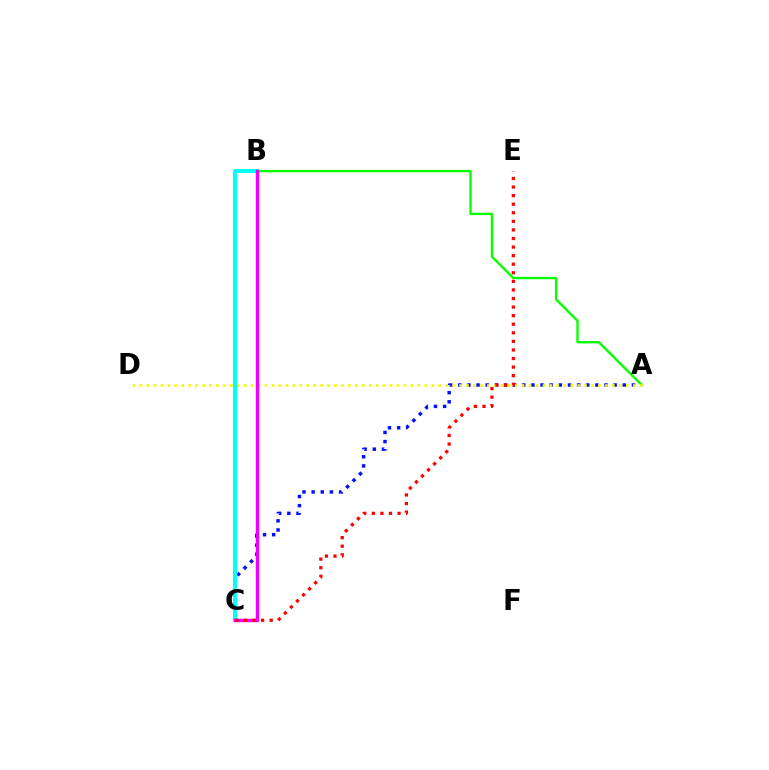{('A', 'C'): [{'color': '#0010ff', 'line_style': 'dotted', 'thickness': 2.48}], ('A', 'B'): [{'color': '#08ff00', 'line_style': 'solid', 'thickness': 1.7}], ('A', 'D'): [{'color': '#fcf500', 'line_style': 'dotted', 'thickness': 1.89}], ('B', 'C'): [{'color': '#00fff6', 'line_style': 'solid', 'thickness': 2.89}, {'color': '#ee00ff', 'line_style': 'solid', 'thickness': 2.48}], ('C', 'E'): [{'color': '#ff0000', 'line_style': 'dotted', 'thickness': 2.33}]}